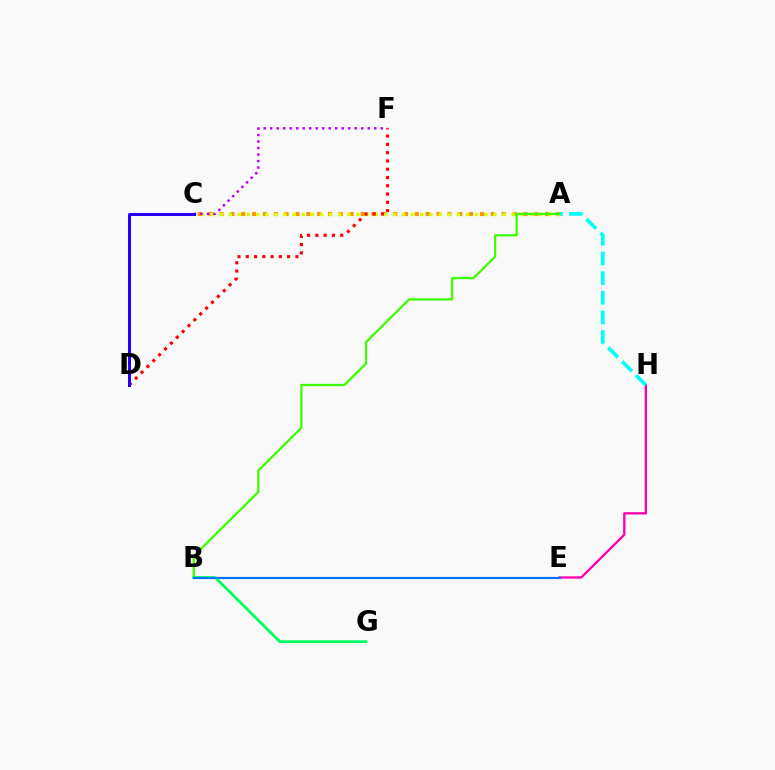{('A', 'C'): [{'color': '#ff9400', 'line_style': 'dotted', 'thickness': 2.95}, {'color': '#d1ff00', 'line_style': 'dotted', 'thickness': 2.48}], ('E', 'H'): [{'color': '#ff00ac', 'line_style': 'solid', 'thickness': 1.68}], ('D', 'F'): [{'color': '#ff0000', 'line_style': 'dotted', 'thickness': 2.25}], ('C', 'F'): [{'color': '#b900ff', 'line_style': 'dotted', 'thickness': 1.77}], ('A', 'B'): [{'color': '#3dff00', 'line_style': 'solid', 'thickness': 1.65}], ('A', 'H'): [{'color': '#00fff6', 'line_style': 'dashed', 'thickness': 2.67}], ('B', 'G'): [{'color': '#00ff5c', 'line_style': 'solid', 'thickness': 2.0}], ('C', 'D'): [{'color': '#2500ff', 'line_style': 'solid', 'thickness': 2.18}], ('B', 'E'): [{'color': '#0074ff', 'line_style': 'solid', 'thickness': 1.56}]}